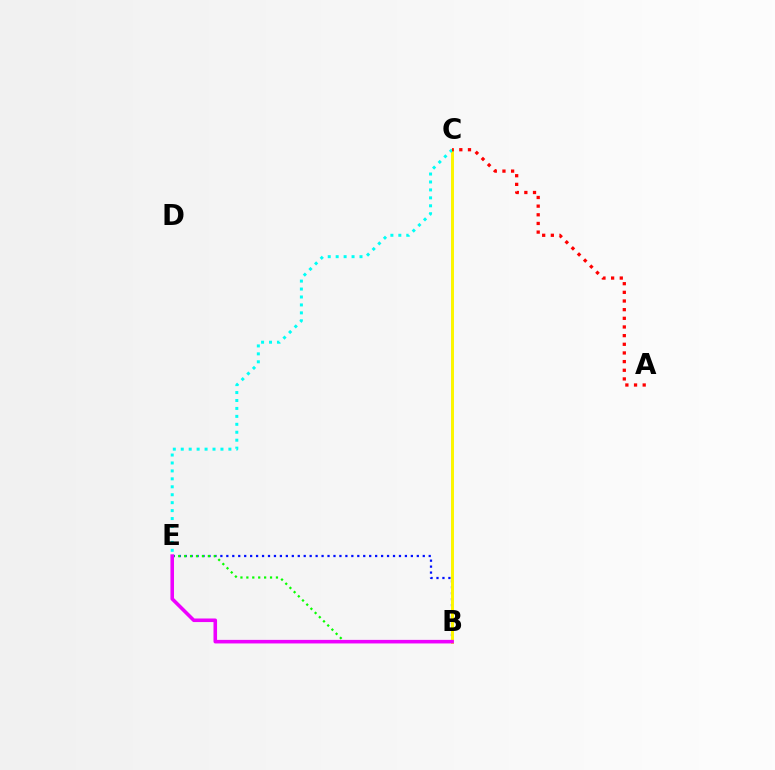{('B', 'E'): [{'color': '#0010ff', 'line_style': 'dotted', 'thickness': 1.62}, {'color': '#08ff00', 'line_style': 'dotted', 'thickness': 1.61}, {'color': '#ee00ff', 'line_style': 'solid', 'thickness': 2.57}], ('B', 'C'): [{'color': '#fcf500', 'line_style': 'solid', 'thickness': 2.14}], ('C', 'E'): [{'color': '#00fff6', 'line_style': 'dotted', 'thickness': 2.16}], ('A', 'C'): [{'color': '#ff0000', 'line_style': 'dotted', 'thickness': 2.35}]}